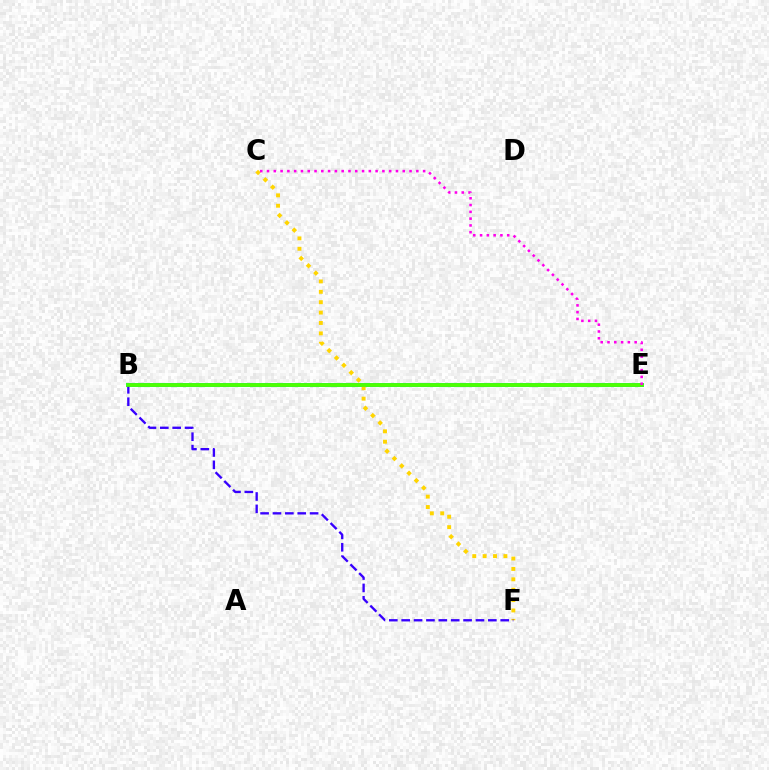{('B', 'E'): [{'color': '#ff0000', 'line_style': 'solid', 'thickness': 2.65}, {'color': '#00ff86', 'line_style': 'solid', 'thickness': 2.79}, {'color': '#009eff', 'line_style': 'solid', 'thickness': 1.66}, {'color': '#4fff00', 'line_style': 'solid', 'thickness': 2.62}], ('C', 'F'): [{'color': '#ffd500', 'line_style': 'dotted', 'thickness': 2.82}], ('B', 'F'): [{'color': '#3700ff', 'line_style': 'dashed', 'thickness': 1.68}], ('C', 'E'): [{'color': '#ff00ed', 'line_style': 'dotted', 'thickness': 1.84}]}